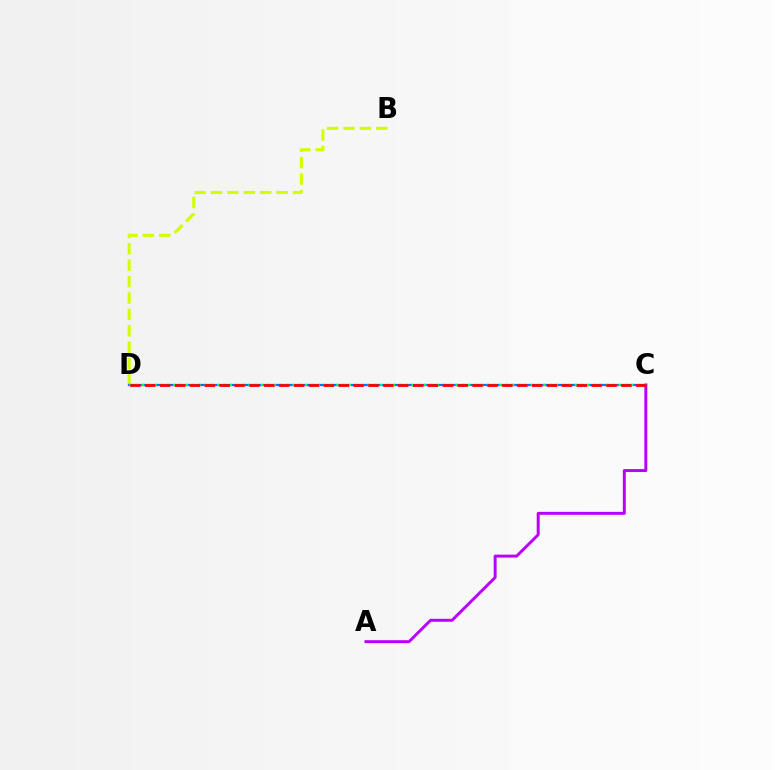{('A', 'C'): [{'color': '#b900ff', 'line_style': 'solid', 'thickness': 2.12}], ('B', 'D'): [{'color': '#d1ff00', 'line_style': 'dashed', 'thickness': 2.23}], ('C', 'D'): [{'color': '#0074ff', 'line_style': 'solid', 'thickness': 1.61}, {'color': '#00ff5c', 'line_style': 'dotted', 'thickness': 1.7}, {'color': '#ff0000', 'line_style': 'dashed', 'thickness': 2.02}]}